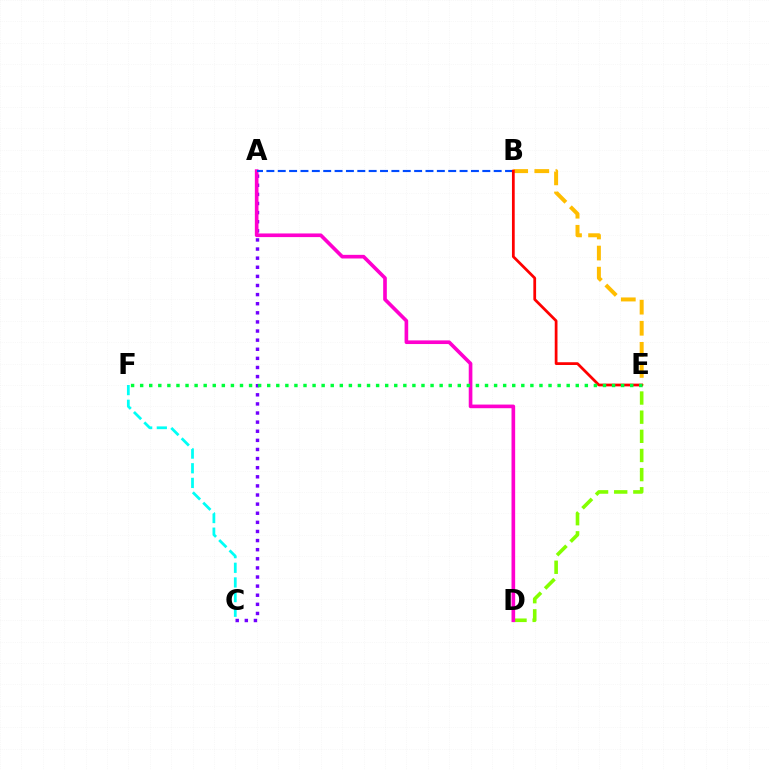{('B', 'E'): [{'color': '#ffbd00', 'line_style': 'dashed', 'thickness': 2.86}, {'color': '#ff0000', 'line_style': 'solid', 'thickness': 1.98}], ('C', 'F'): [{'color': '#00fff6', 'line_style': 'dashed', 'thickness': 1.99}], ('D', 'E'): [{'color': '#84ff00', 'line_style': 'dashed', 'thickness': 2.6}], ('A', 'C'): [{'color': '#7200ff', 'line_style': 'dotted', 'thickness': 2.48}], ('A', 'D'): [{'color': '#ff00cf', 'line_style': 'solid', 'thickness': 2.63}], ('A', 'B'): [{'color': '#004bff', 'line_style': 'dashed', 'thickness': 1.54}], ('E', 'F'): [{'color': '#00ff39', 'line_style': 'dotted', 'thickness': 2.47}]}